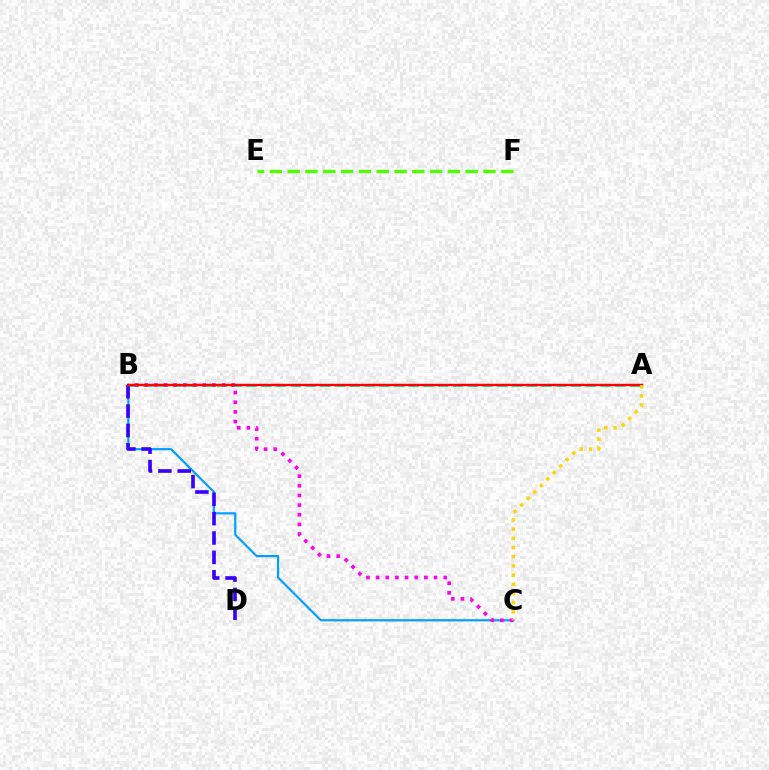{('E', 'F'): [{'color': '#4fff00', 'line_style': 'dashed', 'thickness': 2.42}], ('B', 'C'): [{'color': '#009eff', 'line_style': 'solid', 'thickness': 1.57}, {'color': '#ff00ed', 'line_style': 'dotted', 'thickness': 2.62}], ('A', 'B'): [{'color': '#00ff86', 'line_style': 'dashed', 'thickness': 2.0}, {'color': '#ff0000', 'line_style': 'solid', 'thickness': 1.76}], ('B', 'D'): [{'color': '#3700ff', 'line_style': 'dashed', 'thickness': 2.63}], ('A', 'C'): [{'color': '#ffd500', 'line_style': 'dotted', 'thickness': 2.5}]}